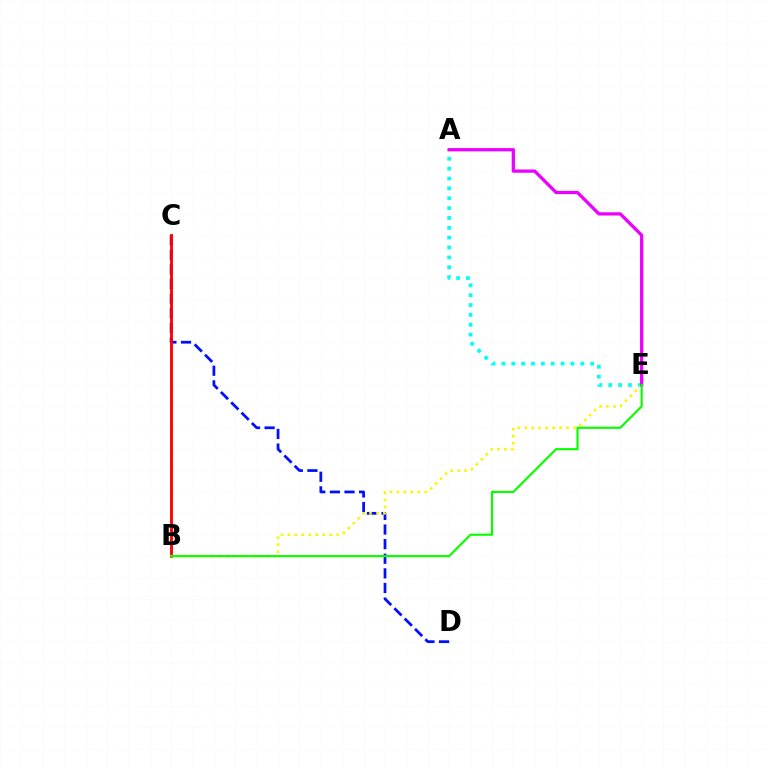{('A', 'E'): [{'color': '#00fff6', 'line_style': 'dotted', 'thickness': 2.68}, {'color': '#ee00ff', 'line_style': 'solid', 'thickness': 2.36}], ('C', 'D'): [{'color': '#0010ff', 'line_style': 'dashed', 'thickness': 1.99}], ('B', 'C'): [{'color': '#ff0000', 'line_style': 'solid', 'thickness': 2.05}], ('B', 'E'): [{'color': '#fcf500', 'line_style': 'dotted', 'thickness': 1.89}, {'color': '#08ff00', 'line_style': 'solid', 'thickness': 1.56}]}